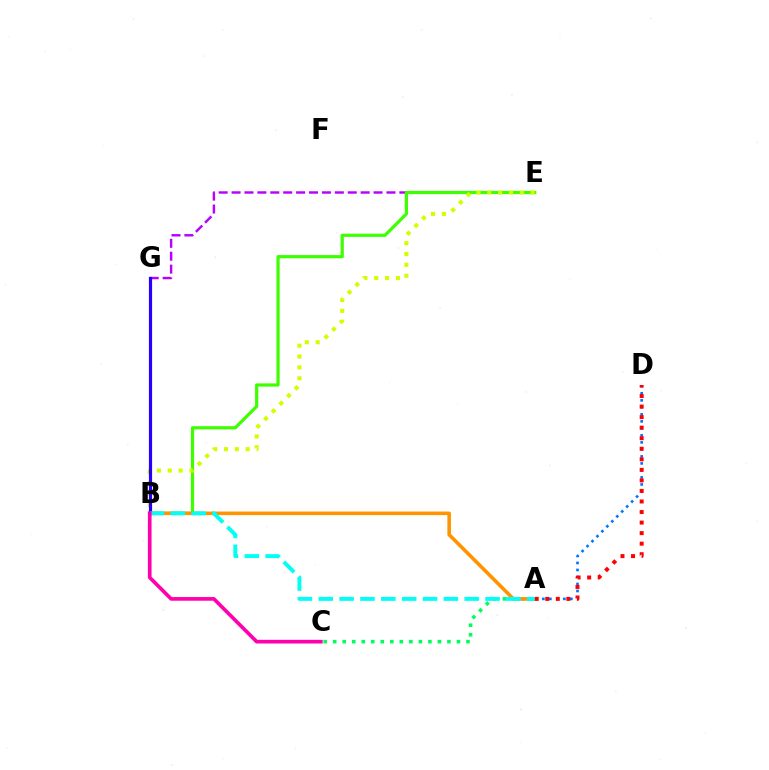{('A', 'C'): [{'color': '#00ff5c', 'line_style': 'dotted', 'thickness': 2.59}], ('E', 'G'): [{'color': '#b900ff', 'line_style': 'dashed', 'thickness': 1.75}], ('B', 'E'): [{'color': '#3dff00', 'line_style': 'solid', 'thickness': 2.31}, {'color': '#d1ff00', 'line_style': 'dotted', 'thickness': 2.95}], ('A', 'B'): [{'color': '#ff9400', 'line_style': 'solid', 'thickness': 2.57}, {'color': '#00fff6', 'line_style': 'dashed', 'thickness': 2.83}], ('A', 'D'): [{'color': '#0074ff', 'line_style': 'dotted', 'thickness': 1.9}, {'color': '#ff0000', 'line_style': 'dotted', 'thickness': 2.87}], ('B', 'G'): [{'color': '#2500ff', 'line_style': 'solid', 'thickness': 2.3}], ('B', 'C'): [{'color': '#ff00ac', 'line_style': 'solid', 'thickness': 2.64}]}